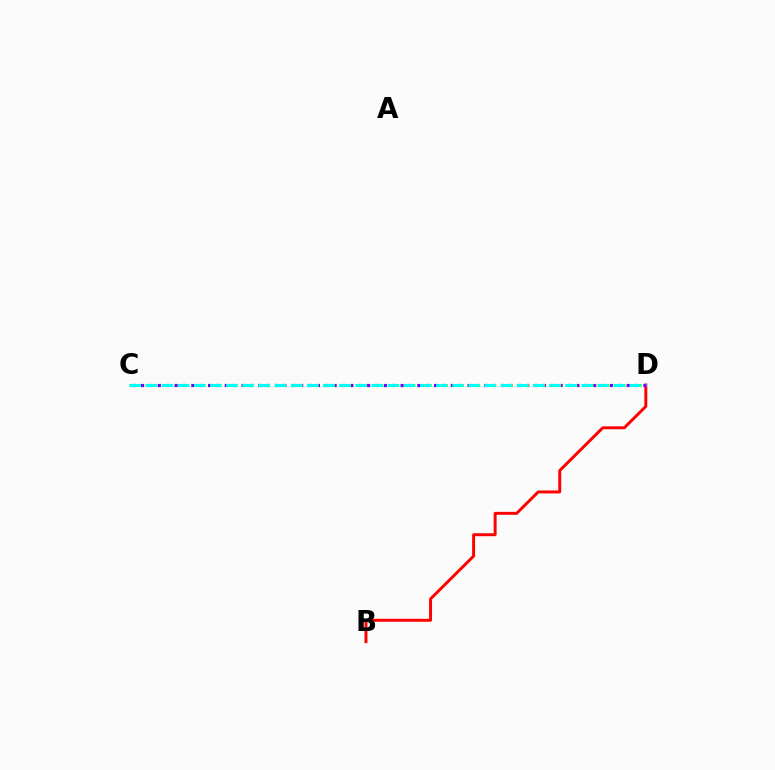{('B', 'D'): [{'color': '#ff0000', 'line_style': 'solid', 'thickness': 2.12}], ('C', 'D'): [{'color': '#7200ff', 'line_style': 'dotted', 'thickness': 2.27}, {'color': '#84ff00', 'line_style': 'dashed', 'thickness': 2.2}, {'color': '#00fff6', 'line_style': 'dashed', 'thickness': 2.19}]}